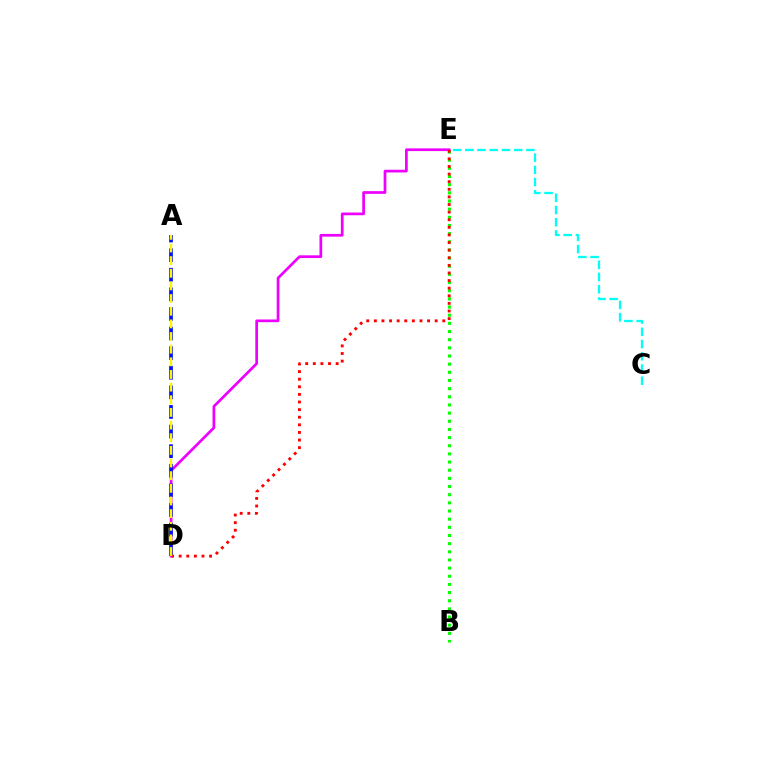{('B', 'E'): [{'color': '#08ff00', 'line_style': 'dotted', 'thickness': 2.22}], ('D', 'E'): [{'color': '#ee00ff', 'line_style': 'solid', 'thickness': 1.95}, {'color': '#ff0000', 'line_style': 'dotted', 'thickness': 2.07}], ('A', 'D'): [{'color': '#0010ff', 'line_style': 'dashed', 'thickness': 2.66}, {'color': '#fcf500', 'line_style': 'dashed', 'thickness': 1.72}], ('C', 'E'): [{'color': '#00fff6', 'line_style': 'dashed', 'thickness': 1.66}]}